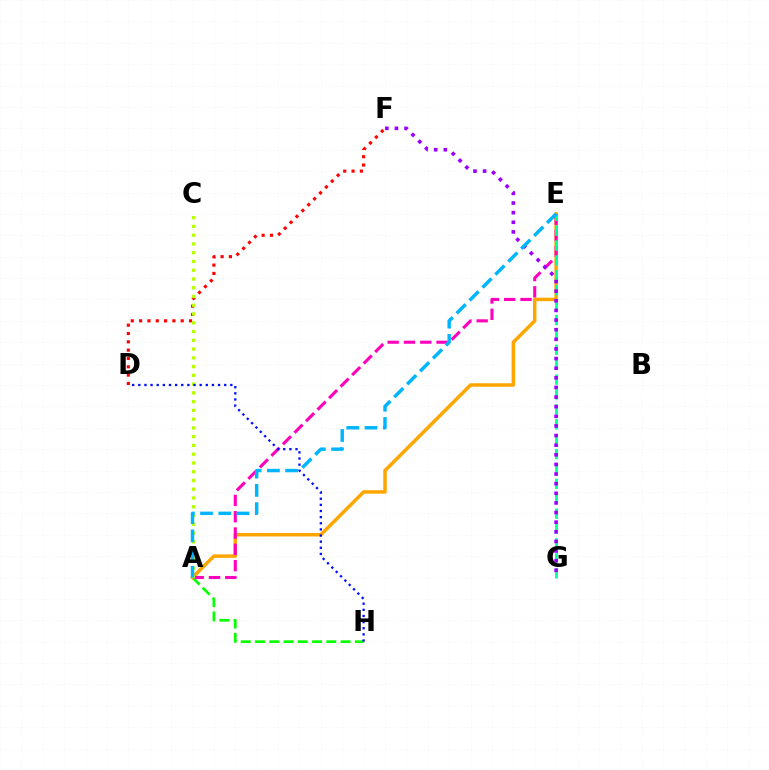{('A', 'H'): [{'color': '#08ff00', 'line_style': 'dashed', 'thickness': 1.94}], ('A', 'E'): [{'color': '#ffa500', 'line_style': 'solid', 'thickness': 2.51}, {'color': '#ff00bd', 'line_style': 'dashed', 'thickness': 2.22}, {'color': '#00b5ff', 'line_style': 'dashed', 'thickness': 2.48}], ('E', 'G'): [{'color': '#00ff9d', 'line_style': 'dashed', 'thickness': 2.02}], ('D', 'F'): [{'color': '#ff0000', 'line_style': 'dotted', 'thickness': 2.26}], ('A', 'C'): [{'color': '#b3ff00', 'line_style': 'dotted', 'thickness': 2.38}], ('D', 'H'): [{'color': '#0010ff', 'line_style': 'dotted', 'thickness': 1.67}], ('F', 'G'): [{'color': '#9b00ff', 'line_style': 'dotted', 'thickness': 2.62}]}